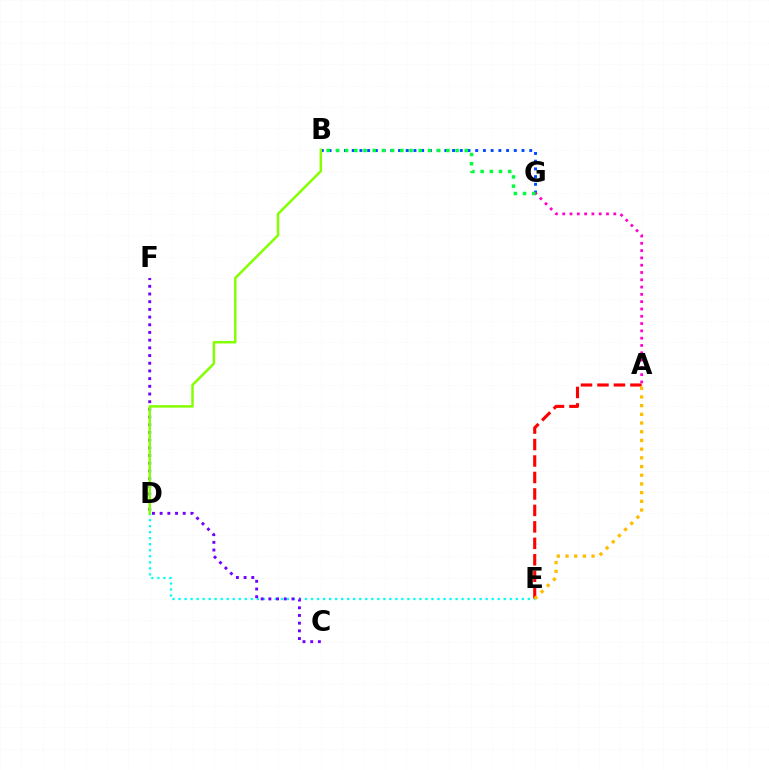{('B', 'G'): [{'color': '#004bff', 'line_style': 'dotted', 'thickness': 2.1}, {'color': '#00ff39', 'line_style': 'dotted', 'thickness': 2.5}], ('A', 'G'): [{'color': '#ff00cf', 'line_style': 'dotted', 'thickness': 1.98}], ('D', 'E'): [{'color': '#00fff6', 'line_style': 'dotted', 'thickness': 1.64}], ('C', 'F'): [{'color': '#7200ff', 'line_style': 'dotted', 'thickness': 2.09}], ('A', 'E'): [{'color': '#ff0000', 'line_style': 'dashed', 'thickness': 2.24}, {'color': '#ffbd00', 'line_style': 'dotted', 'thickness': 2.36}], ('B', 'D'): [{'color': '#84ff00', 'line_style': 'solid', 'thickness': 1.79}]}